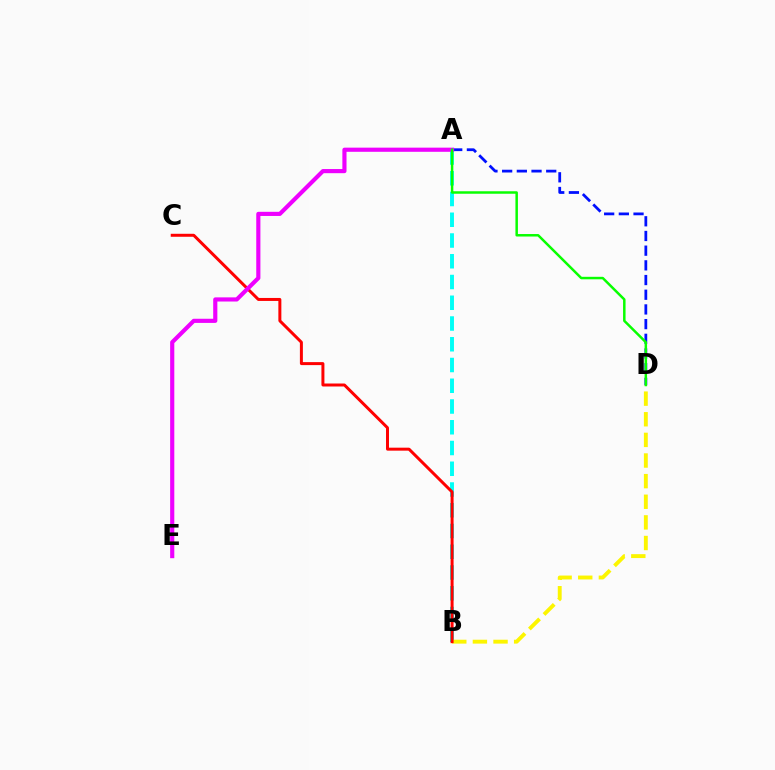{('A', 'B'): [{'color': '#00fff6', 'line_style': 'dashed', 'thickness': 2.82}], ('B', 'D'): [{'color': '#fcf500', 'line_style': 'dashed', 'thickness': 2.8}], ('B', 'C'): [{'color': '#ff0000', 'line_style': 'solid', 'thickness': 2.15}], ('A', 'D'): [{'color': '#0010ff', 'line_style': 'dashed', 'thickness': 2.0}, {'color': '#08ff00', 'line_style': 'solid', 'thickness': 1.79}], ('A', 'E'): [{'color': '#ee00ff', 'line_style': 'solid', 'thickness': 2.99}]}